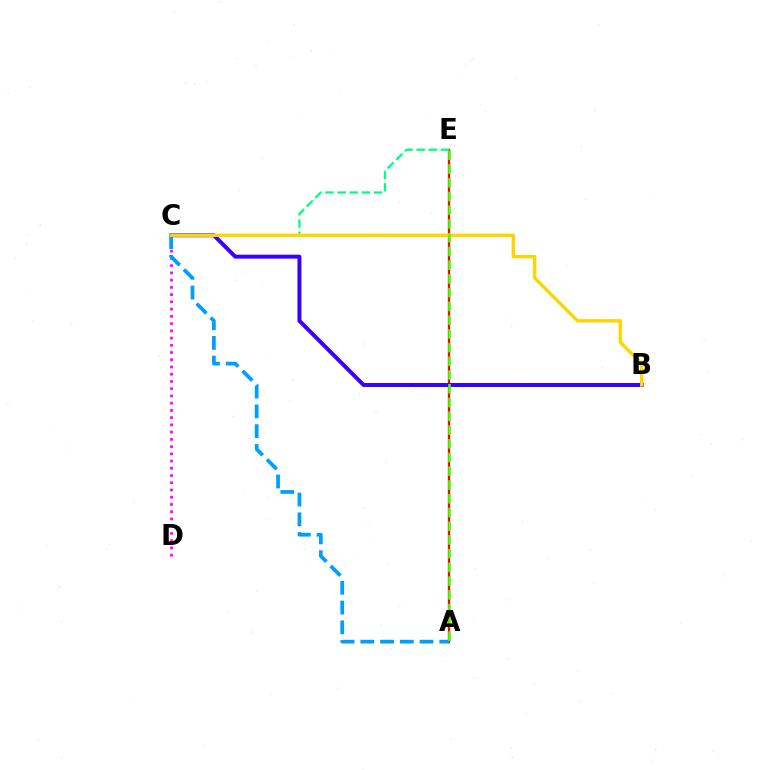{('C', 'D'): [{'color': '#ff00ed', 'line_style': 'dotted', 'thickness': 1.97}], ('A', 'E'): [{'color': '#ff0000', 'line_style': 'solid', 'thickness': 1.67}, {'color': '#4fff00', 'line_style': 'dashed', 'thickness': 1.87}], ('B', 'C'): [{'color': '#3700ff', 'line_style': 'solid', 'thickness': 2.85}, {'color': '#ffd500', 'line_style': 'solid', 'thickness': 2.41}], ('A', 'C'): [{'color': '#009eff', 'line_style': 'dashed', 'thickness': 2.68}], ('C', 'E'): [{'color': '#00ff86', 'line_style': 'dashed', 'thickness': 1.65}]}